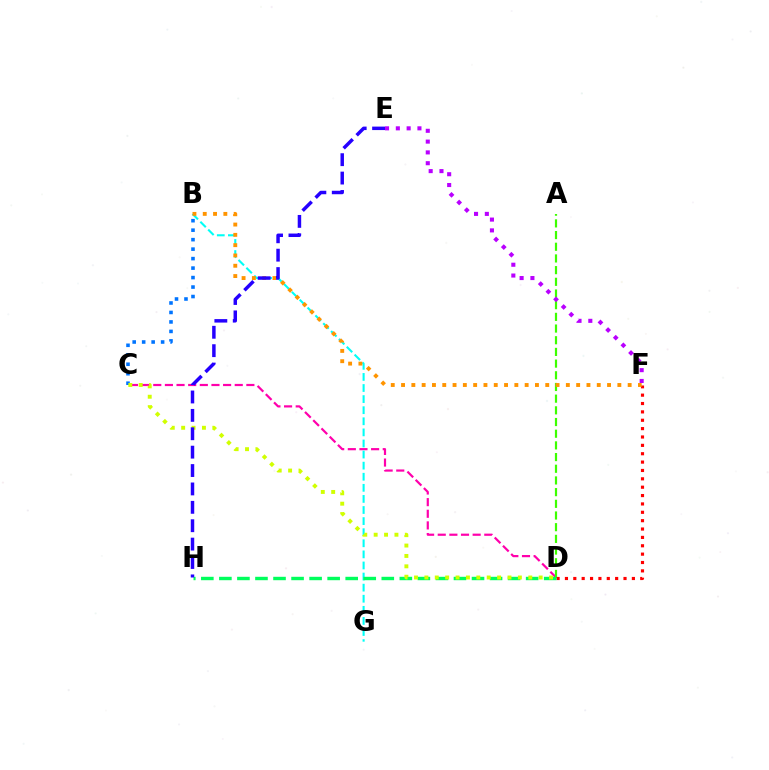{('C', 'D'): [{'color': '#ff00ac', 'line_style': 'dashed', 'thickness': 1.58}, {'color': '#d1ff00', 'line_style': 'dotted', 'thickness': 2.82}], ('B', 'C'): [{'color': '#0074ff', 'line_style': 'dotted', 'thickness': 2.58}], ('A', 'D'): [{'color': '#3dff00', 'line_style': 'dashed', 'thickness': 1.59}], ('D', 'F'): [{'color': '#ff0000', 'line_style': 'dotted', 'thickness': 2.27}], ('B', 'G'): [{'color': '#00fff6', 'line_style': 'dashed', 'thickness': 1.51}], ('B', 'F'): [{'color': '#ff9400', 'line_style': 'dotted', 'thickness': 2.8}], ('D', 'H'): [{'color': '#00ff5c', 'line_style': 'dashed', 'thickness': 2.45}], ('E', 'F'): [{'color': '#b900ff', 'line_style': 'dotted', 'thickness': 2.93}], ('E', 'H'): [{'color': '#2500ff', 'line_style': 'dashed', 'thickness': 2.5}]}